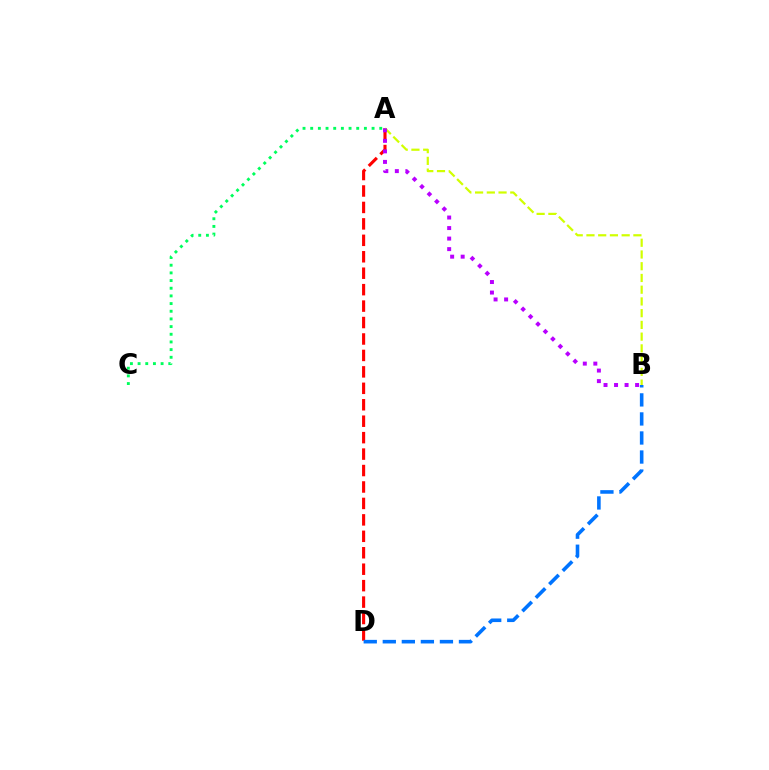{('A', 'D'): [{'color': '#ff0000', 'line_style': 'dashed', 'thickness': 2.23}], ('A', 'B'): [{'color': '#d1ff00', 'line_style': 'dashed', 'thickness': 1.59}, {'color': '#b900ff', 'line_style': 'dotted', 'thickness': 2.86}], ('A', 'C'): [{'color': '#00ff5c', 'line_style': 'dotted', 'thickness': 2.08}], ('B', 'D'): [{'color': '#0074ff', 'line_style': 'dashed', 'thickness': 2.59}]}